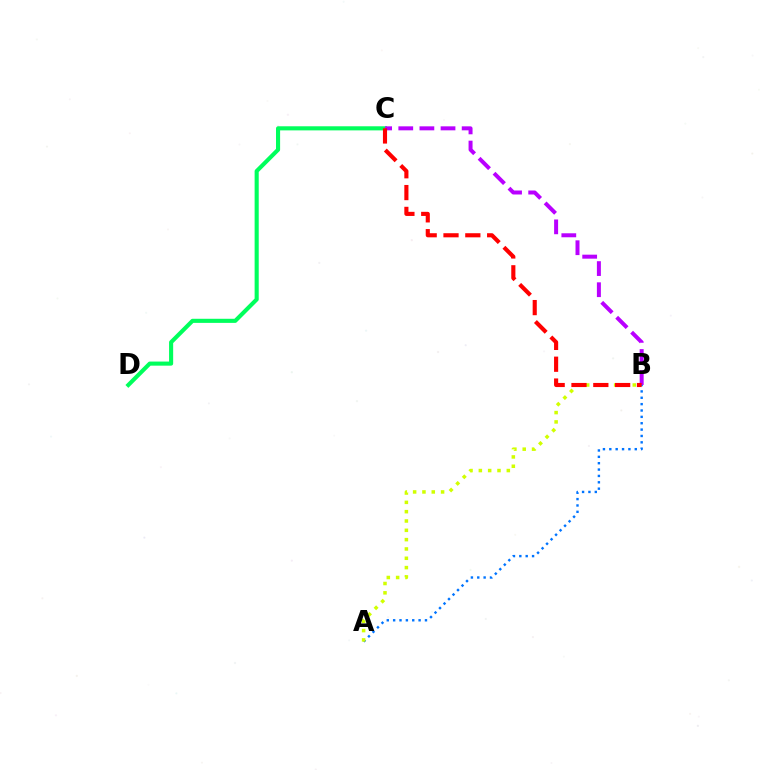{('A', 'B'): [{'color': '#0074ff', 'line_style': 'dotted', 'thickness': 1.73}, {'color': '#d1ff00', 'line_style': 'dotted', 'thickness': 2.53}], ('C', 'D'): [{'color': '#00ff5c', 'line_style': 'solid', 'thickness': 2.95}], ('B', 'C'): [{'color': '#b900ff', 'line_style': 'dashed', 'thickness': 2.87}, {'color': '#ff0000', 'line_style': 'dashed', 'thickness': 2.97}]}